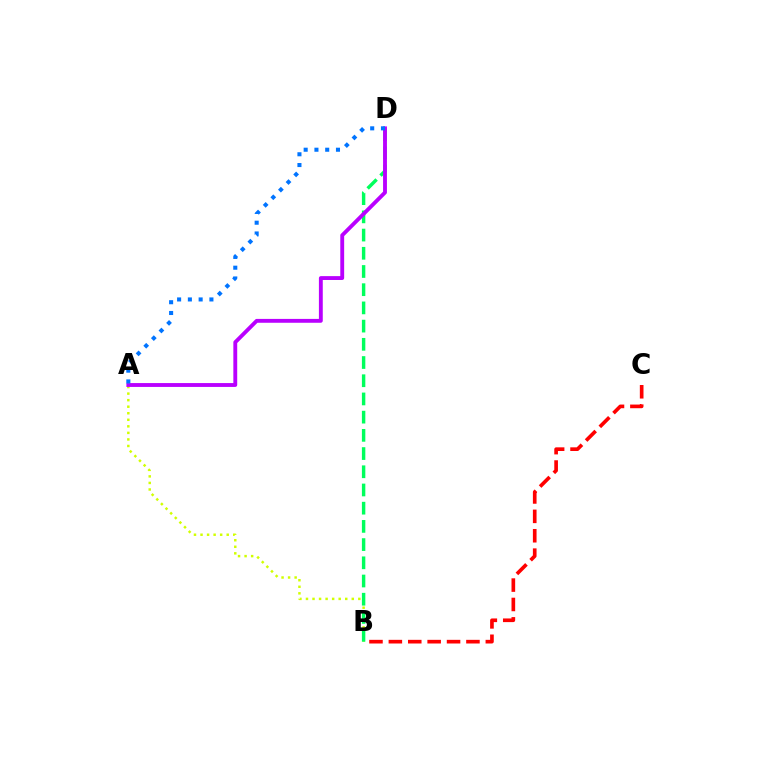{('A', 'B'): [{'color': '#d1ff00', 'line_style': 'dotted', 'thickness': 1.78}], ('B', 'D'): [{'color': '#00ff5c', 'line_style': 'dashed', 'thickness': 2.47}], ('A', 'D'): [{'color': '#b900ff', 'line_style': 'solid', 'thickness': 2.78}, {'color': '#0074ff', 'line_style': 'dotted', 'thickness': 2.93}], ('B', 'C'): [{'color': '#ff0000', 'line_style': 'dashed', 'thickness': 2.63}]}